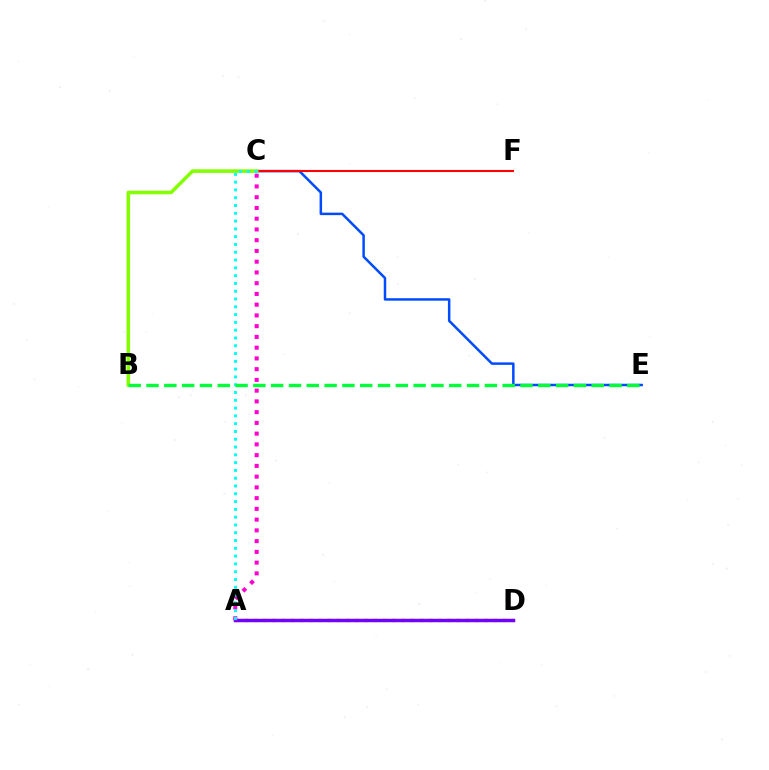{('A', 'D'): [{'color': '#ffbd00', 'line_style': 'dotted', 'thickness': 2.5}, {'color': '#7200ff', 'line_style': 'solid', 'thickness': 2.49}], ('C', 'E'): [{'color': '#004bff', 'line_style': 'solid', 'thickness': 1.79}], ('C', 'F'): [{'color': '#ff0000', 'line_style': 'solid', 'thickness': 1.51}], ('B', 'C'): [{'color': '#84ff00', 'line_style': 'solid', 'thickness': 2.57}], ('A', 'C'): [{'color': '#ff00cf', 'line_style': 'dotted', 'thickness': 2.92}, {'color': '#00fff6', 'line_style': 'dotted', 'thickness': 2.12}], ('B', 'E'): [{'color': '#00ff39', 'line_style': 'dashed', 'thickness': 2.42}]}